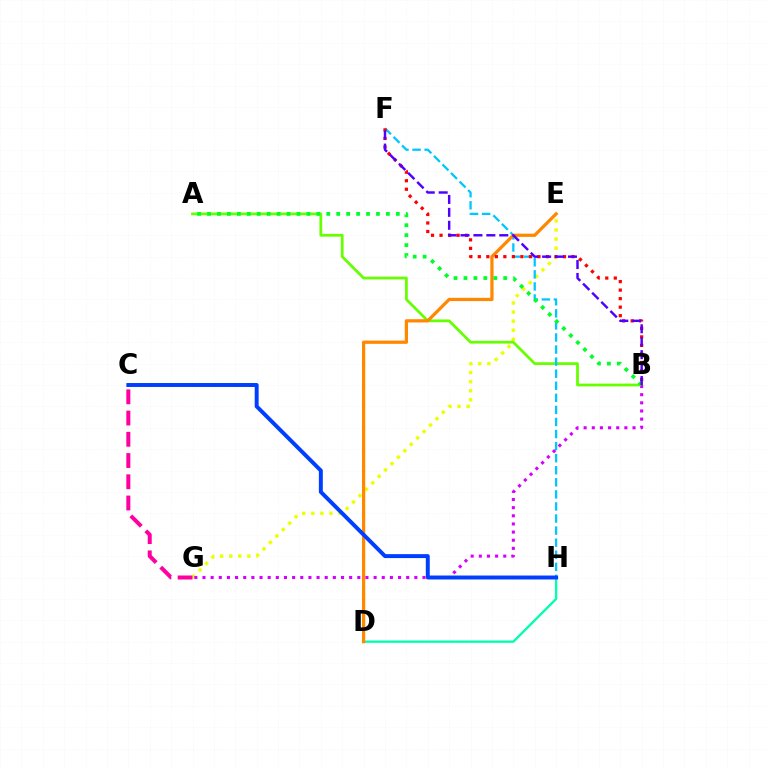{('A', 'B'): [{'color': '#66ff00', 'line_style': 'solid', 'thickness': 1.99}, {'color': '#00ff27', 'line_style': 'dotted', 'thickness': 2.7}], ('E', 'G'): [{'color': '#eeff00', 'line_style': 'dotted', 'thickness': 2.47}], ('F', 'H'): [{'color': '#00c7ff', 'line_style': 'dashed', 'thickness': 1.64}], ('D', 'H'): [{'color': '#00ffaf', 'line_style': 'solid', 'thickness': 1.68}], ('D', 'E'): [{'color': '#ff8800', 'line_style': 'solid', 'thickness': 2.34}], ('C', 'G'): [{'color': '#ff00a0', 'line_style': 'dashed', 'thickness': 2.89}], ('B', 'G'): [{'color': '#d600ff', 'line_style': 'dotted', 'thickness': 2.21}], ('B', 'F'): [{'color': '#ff0000', 'line_style': 'dotted', 'thickness': 2.31}, {'color': '#4f00ff', 'line_style': 'dashed', 'thickness': 1.76}], ('C', 'H'): [{'color': '#003fff', 'line_style': 'solid', 'thickness': 2.84}]}